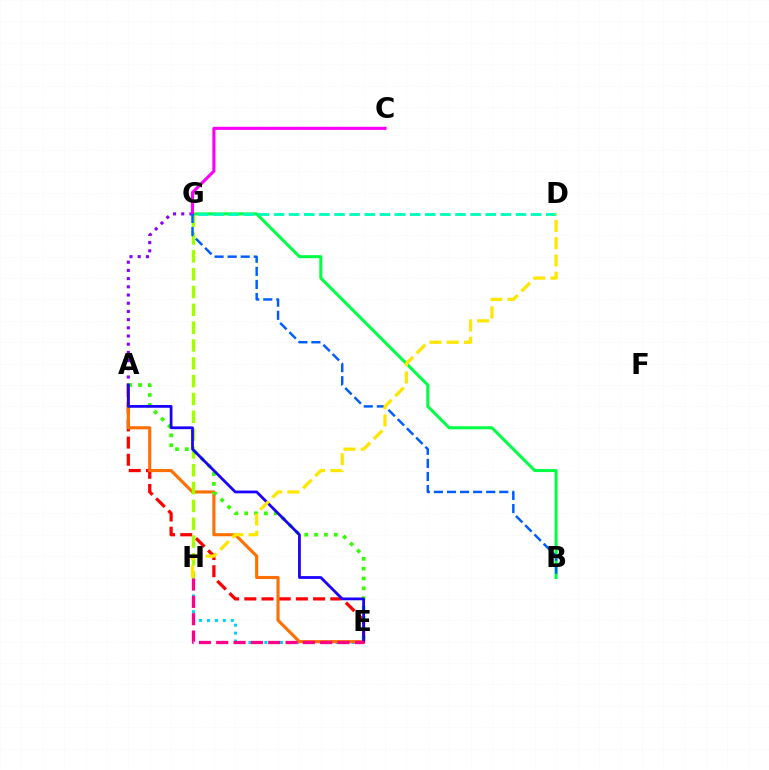{('A', 'E'): [{'color': '#ff0000', 'line_style': 'dashed', 'thickness': 2.34}, {'color': '#ff7000', 'line_style': 'solid', 'thickness': 2.25}, {'color': '#31ff00', 'line_style': 'dotted', 'thickness': 2.67}, {'color': '#1900ff', 'line_style': 'solid', 'thickness': 1.98}], ('E', 'H'): [{'color': '#00d3ff', 'line_style': 'dotted', 'thickness': 2.15}, {'color': '#ff0088', 'line_style': 'dashed', 'thickness': 2.35}], ('A', 'G'): [{'color': '#8a00ff', 'line_style': 'dotted', 'thickness': 2.23}], ('G', 'H'): [{'color': '#a2ff00', 'line_style': 'dashed', 'thickness': 2.42}], ('B', 'G'): [{'color': '#00ff45', 'line_style': 'solid', 'thickness': 2.18}, {'color': '#005dff', 'line_style': 'dashed', 'thickness': 1.78}], ('D', 'G'): [{'color': '#00ffbb', 'line_style': 'dashed', 'thickness': 2.05}], ('C', 'G'): [{'color': '#fa00f9', 'line_style': 'solid', 'thickness': 2.22}], ('D', 'H'): [{'color': '#ffe600', 'line_style': 'dashed', 'thickness': 2.35}]}